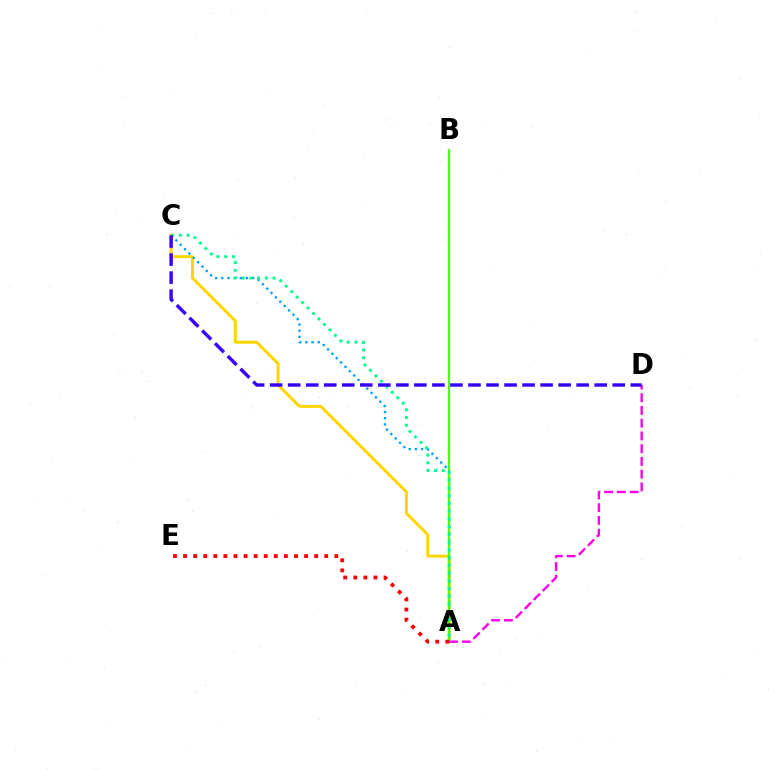{('A', 'C'): [{'color': '#ffd500', 'line_style': 'solid', 'thickness': 2.11}, {'color': '#009eff', 'line_style': 'dotted', 'thickness': 1.67}, {'color': '#00ff86', 'line_style': 'dotted', 'thickness': 2.1}], ('A', 'B'): [{'color': '#4fff00', 'line_style': 'solid', 'thickness': 1.6}], ('A', 'D'): [{'color': '#ff00ed', 'line_style': 'dashed', 'thickness': 1.73}], ('C', 'D'): [{'color': '#3700ff', 'line_style': 'dashed', 'thickness': 2.45}], ('A', 'E'): [{'color': '#ff0000', 'line_style': 'dotted', 'thickness': 2.74}]}